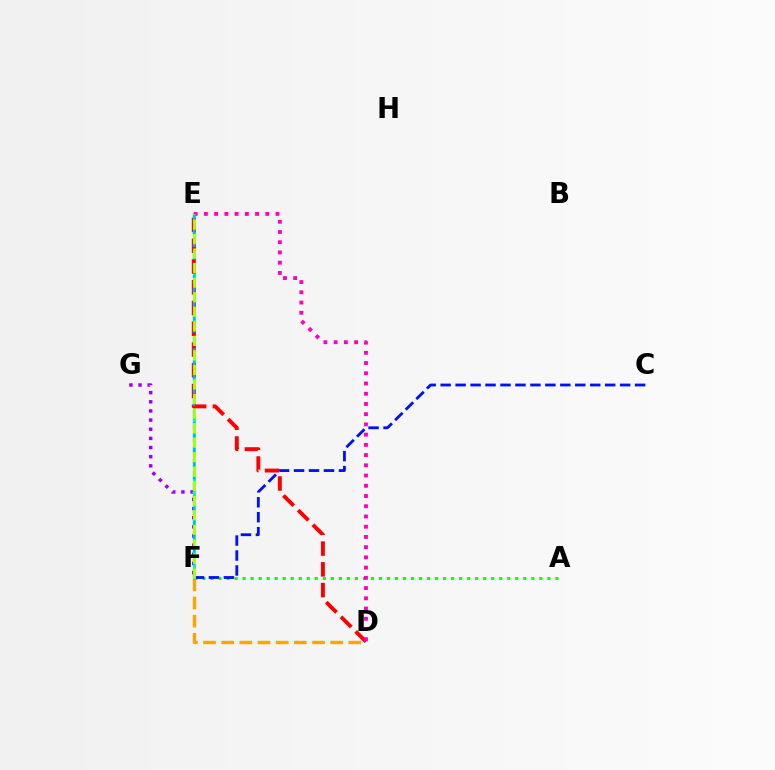{('D', 'F'): [{'color': '#ffa500', 'line_style': 'dashed', 'thickness': 2.47}], ('F', 'G'): [{'color': '#9b00ff', 'line_style': 'dotted', 'thickness': 2.49}], ('A', 'F'): [{'color': '#08ff00', 'line_style': 'dotted', 'thickness': 2.18}], ('C', 'F'): [{'color': '#0010ff', 'line_style': 'dashed', 'thickness': 2.03}], ('E', 'F'): [{'color': '#00ff9d', 'line_style': 'solid', 'thickness': 2.12}, {'color': '#00b5ff', 'line_style': 'dashed', 'thickness': 1.66}, {'color': '#b3ff00', 'line_style': 'dashed', 'thickness': 1.97}], ('D', 'E'): [{'color': '#ff0000', 'line_style': 'dashed', 'thickness': 2.82}, {'color': '#ff00bd', 'line_style': 'dotted', 'thickness': 2.78}]}